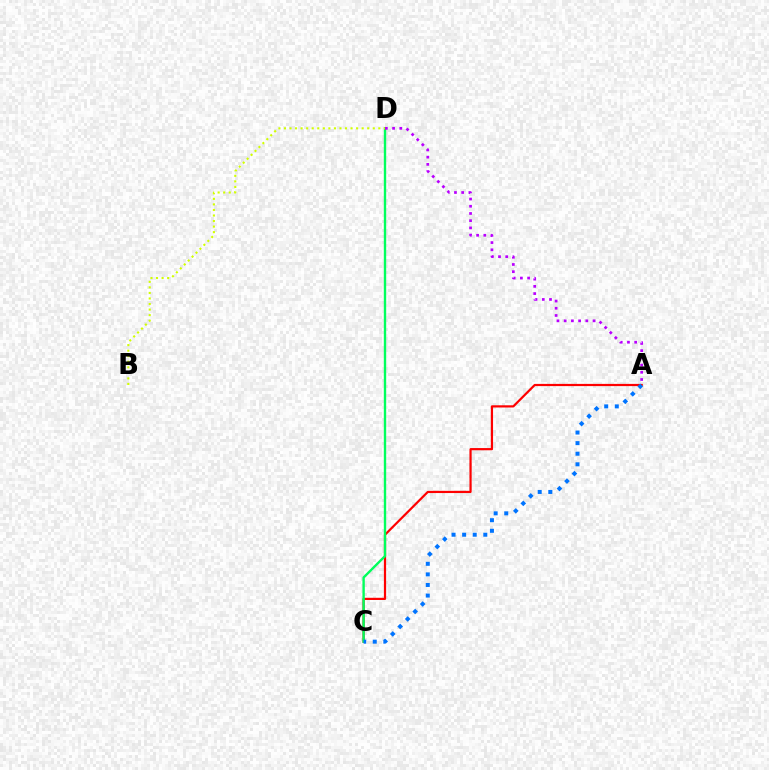{('A', 'C'): [{'color': '#ff0000', 'line_style': 'solid', 'thickness': 1.59}, {'color': '#0074ff', 'line_style': 'dotted', 'thickness': 2.88}], ('C', 'D'): [{'color': '#00ff5c', 'line_style': 'solid', 'thickness': 1.71}], ('A', 'D'): [{'color': '#b900ff', 'line_style': 'dotted', 'thickness': 1.96}], ('B', 'D'): [{'color': '#d1ff00', 'line_style': 'dotted', 'thickness': 1.51}]}